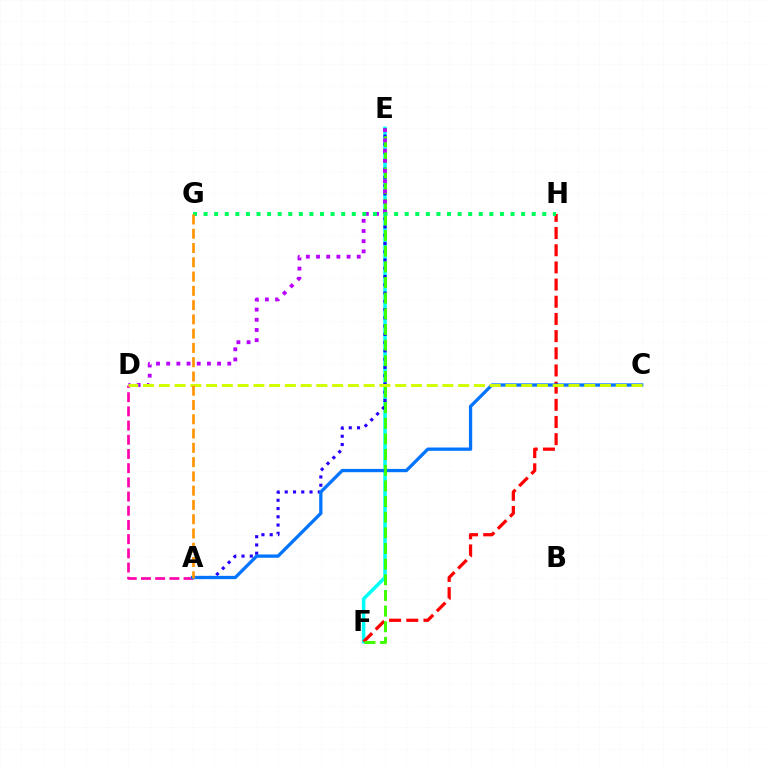{('A', 'D'): [{'color': '#ff00ac', 'line_style': 'dashed', 'thickness': 1.93}], ('E', 'F'): [{'color': '#00fff6', 'line_style': 'solid', 'thickness': 2.53}, {'color': '#3dff00', 'line_style': 'dashed', 'thickness': 2.13}], ('A', 'E'): [{'color': '#2500ff', 'line_style': 'dotted', 'thickness': 2.24}], ('F', 'H'): [{'color': '#ff0000', 'line_style': 'dashed', 'thickness': 2.33}], ('A', 'C'): [{'color': '#0074ff', 'line_style': 'solid', 'thickness': 2.36}], ('D', 'E'): [{'color': '#b900ff', 'line_style': 'dotted', 'thickness': 2.77}], ('C', 'D'): [{'color': '#d1ff00', 'line_style': 'dashed', 'thickness': 2.14}], ('G', 'H'): [{'color': '#00ff5c', 'line_style': 'dotted', 'thickness': 2.88}], ('A', 'G'): [{'color': '#ff9400', 'line_style': 'dashed', 'thickness': 1.94}]}